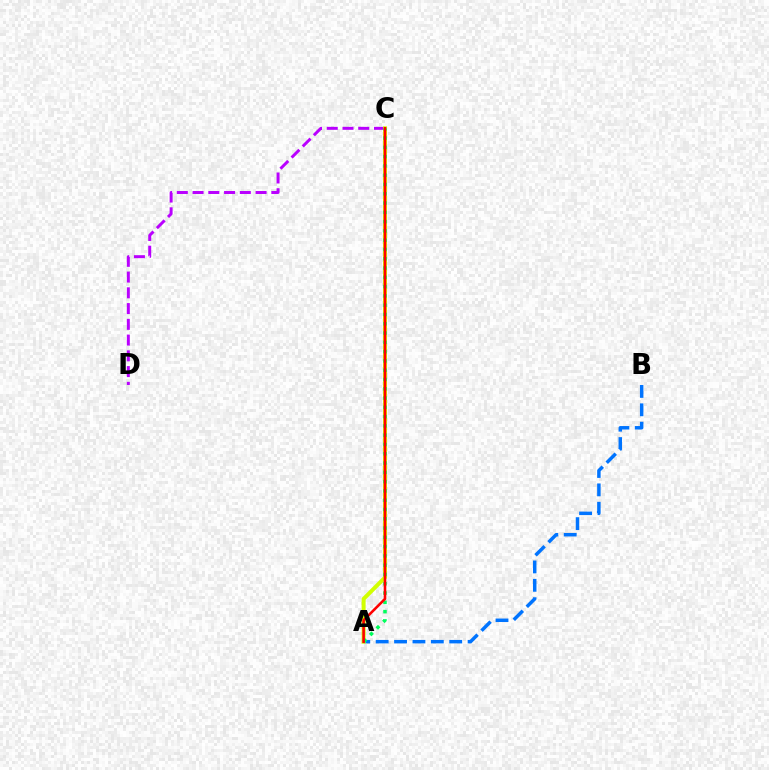{('A', 'B'): [{'color': '#0074ff', 'line_style': 'dashed', 'thickness': 2.5}], ('C', 'D'): [{'color': '#b900ff', 'line_style': 'dashed', 'thickness': 2.14}], ('A', 'C'): [{'color': '#d1ff00', 'line_style': 'solid', 'thickness': 2.87}, {'color': '#00ff5c', 'line_style': 'dotted', 'thickness': 2.52}, {'color': '#ff0000', 'line_style': 'solid', 'thickness': 1.86}]}